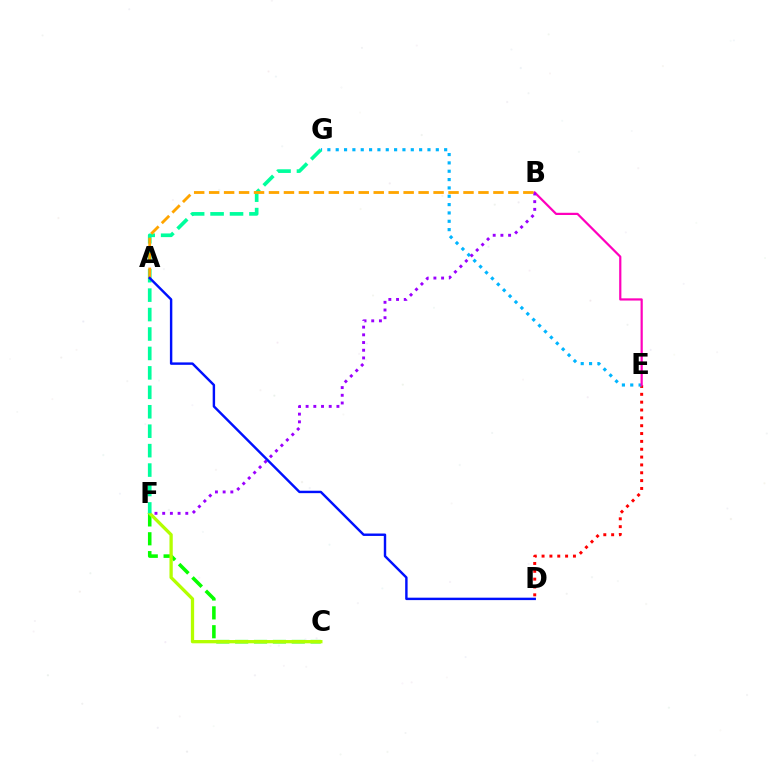{('D', 'E'): [{'color': '#ff0000', 'line_style': 'dotted', 'thickness': 2.13}], ('C', 'F'): [{'color': '#08ff00', 'line_style': 'dashed', 'thickness': 2.56}, {'color': '#b3ff00', 'line_style': 'solid', 'thickness': 2.37}], ('E', 'G'): [{'color': '#00b5ff', 'line_style': 'dotted', 'thickness': 2.27}], ('B', 'E'): [{'color': '#ff00bd', 'line_style': 'solid', 'thickness': 1.59}], ('F', 'G'): [{'color': '#00ff9d', 'line_style': 'dashed', 'thickness': 2.64}], ('B', 'F'): [{'color': '#9b00ff', 'line_style': 'dotted', 'thickness': 2.09}], ('A', 'B'): [{'color': '#ffa500', 'line_style': 'dashed', 'thickness': 2.03}], ('A', 'D'): [{'color': '#0010ff', 'line_style': 'solid', 'thickness': 1.75}]}